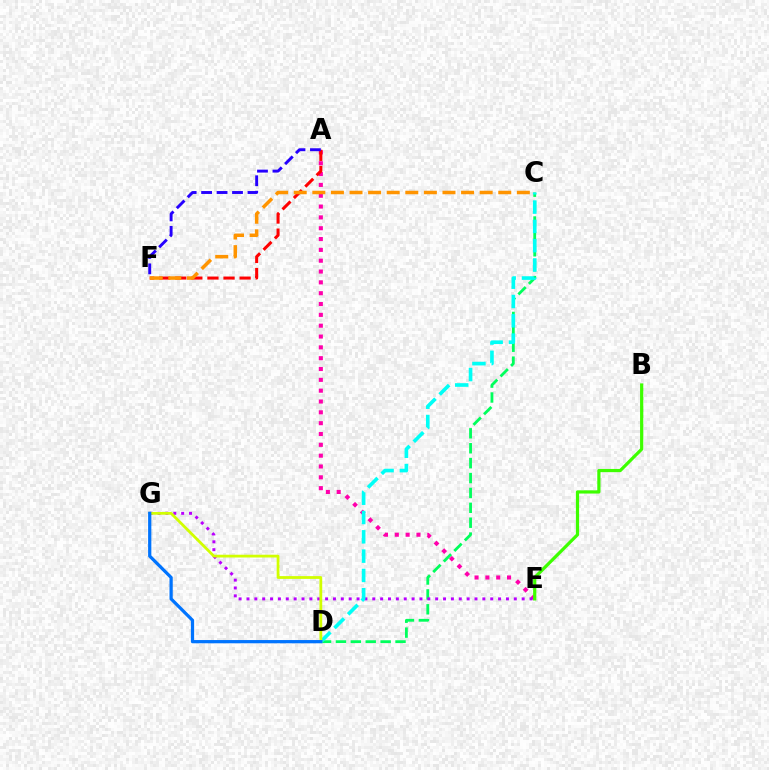{('C', 'D'): [{'color': '#00ff5c', 'line_style': 'dashed', 'thickness': 2.02}, {'color': '#00fff6', 'line_style': 'dashed', 'thickness': 2.62}], ('A', 'E'): [{'color': '#ff00ac', 'line_style': 'dotted', 'thickness': 2.94}], ('E', 'G'): [{'color': '#b900ff', 'line_style': 'dotted', 'thickness': 2.14}], ('B', 'E'): [{'color': '#3dff00', 'line_style': 'solid', 'thickness': 2.31}], ('D', 'G'): [{'color': '#d1ff00', 'line_style': 'solid', 'thickness': 2.0}, {'color': '#0074ff', 'line_style': 'solid', 'thickness': 2.33}], ('A', 'F'): [{'color': '#ff0000', 'line_style': 'dashed', 'thickness': 2.19}, {'color': '#2500ff', 'line_style': 'dashed', 'thickness': 2.1}], ('C', 'F'): [{'color': '#ff9400', 'line_style': 'dashed', 'thickness': 2.53}]}